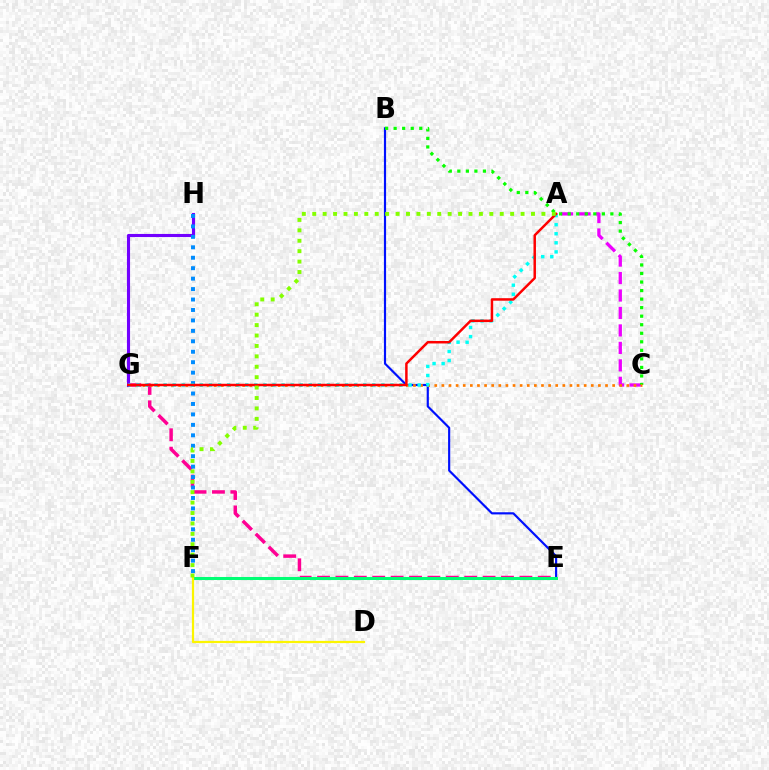{('A', 'C'): [{'color': '#ee00ff', 'line_style': 'dashed', 'thickness': 2.37}], ('E', 'G'): [{'color': '#ff0094', 'line_style': 'dashed', 'thickness': 2.5}], ('B', 'E'): [{'color': '#0010ff', 'line_style': 'solid', 'thickness': 1.56}], ('E', 'F'): [{'color': '#00ff74', 'line_style': 'solid', 'thickness': 2.19}], ('B', 'C'): [{'color': '#08ff00', 'line_style': 'dotted', 'thickness': 2.32}], ('C', 'G'): [{'color': '#ff7c00', 'line_style': 'dotted', 'thickness': 1.93}], ('G', 'H'): [{'color': '#7200ff', 'line_style': 'solid', 'thickness': 2.24}], ('F', 'H'): [{'color': '#008cff', 'line_style': 'dotted', 'thickness': 2.84}], ('D', 'F'): [{'color': '#fcf500', 'line_style': 'solid', 'thickness': 1.6}], ('A', 'G'): [{'color': '#00fff6', 'line_style': 'dotted', 'thickness': 2.47}, {'color': '#ff0000', 'line_style': 'solid', 'thickness': 1.79}], ('A', 'F'): [{'color': '#84ff00', 'line_style': 'dotted', 'thickness': 2.83}]}